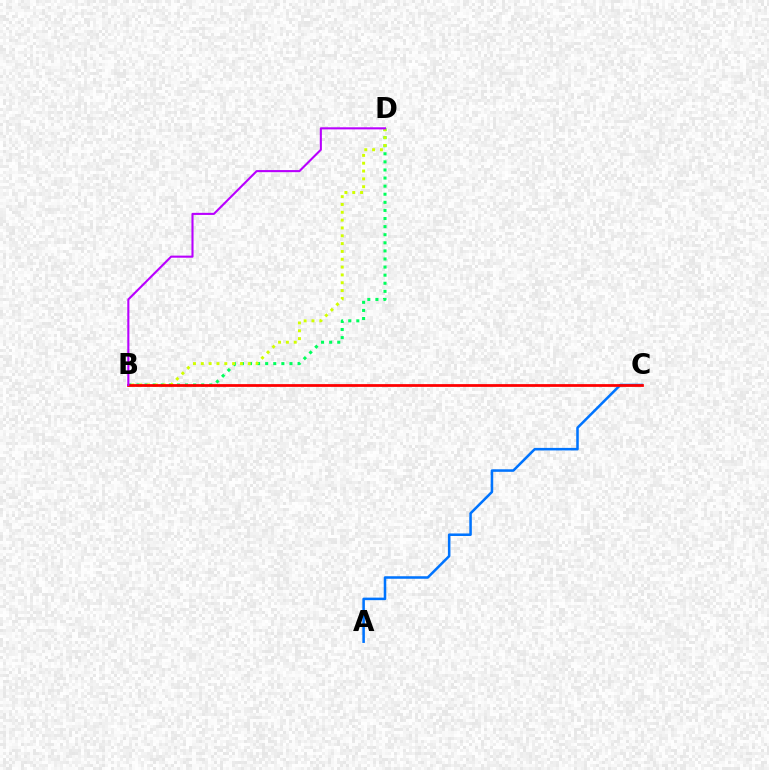{('B', 'D'): [{'color': '#00ff5c', 'line_style': 'dotted', 'thickness': 2.2}, {'color': '#d1ff00', 'line_style': 'dotted', 'thickness': 2.13}, {'color': '#b900ff', 'line_style': 'solid', 'thickness': 1.51}], ('A', 'C'): [{'color': '#0074ff', 'line_style': 'solid', 'thickness': 1.83}], ('B', 'C'): [{'color': '#ff0000', 'line_style': 'solid', 'thickness': 1.99}]}